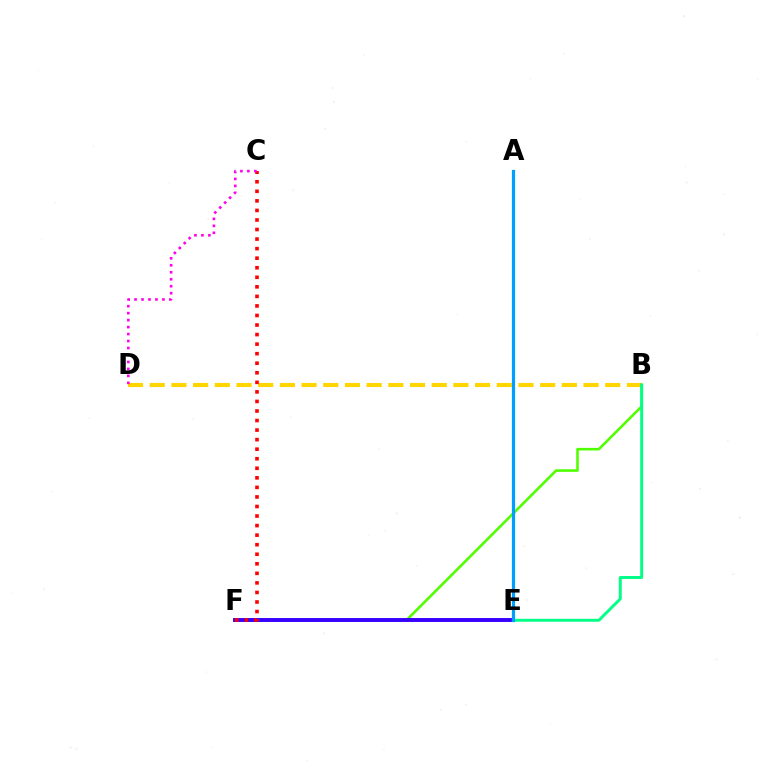{('B', 'D'): [{'color': '#ffd500', 'line_style': 'dashed', 'thickness': 2.95}], ('B', 'F'): [{'color': '#4fff00', 'line_style': 'solid', 'thickness': 1.85}], ('E', 'F'): [{'color': '#3700ff', 'line_style': 'solid', 'thickness': 2.82}], ('B', 'E'): [{'color': '#00ff86', 'line_style': 'solid', 'thickness': 2.11}], ('C', 'F'): [{'color': '#ff0000', 'line_style': 'dotted', 'thickness': 2.59}], ('C', 'D'): [{'color': '#ff00ed', 'line_style': 'dotted', 'thickness': 1.89}], ('A', 'E'): [{'color': '#009eff', 'line_style': 'solid', 'thickness': 2.31}]}